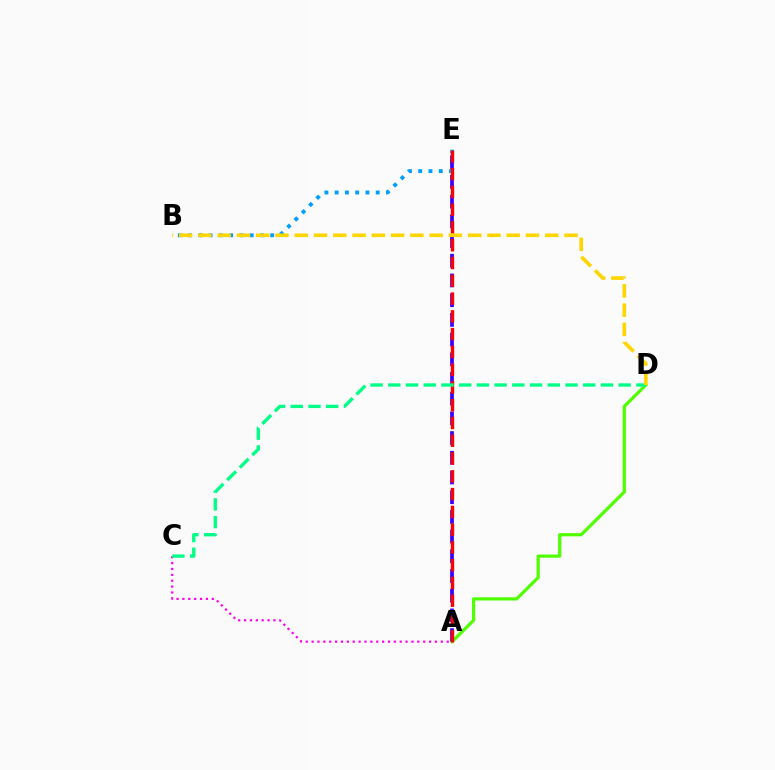{('B', 'E'): [{'color': '#009eff', 'line_style': 'dotted', 'thickness': 2.79}], ('A', 'C'): [{'color': '#ff00ed', 'line_style': 'dotted', 'thickness': 1.6}], ('A', 'E'): [{'color': '#3700ff', 'line_style': 'dashed', 'thickness': 2.68}, {'color': '#ff0000', 'line_style': 'dashed', 'thickness': 2.41}], ('A', 'D'): [{'color': '#4fff00', 'line_style': 'solid', 'thickness': 2.3}], ('C', 'D'): [{'color': '#00ff86', 'line_style': 'dashed', 'thickness': 2.41}], ('B', 'D'): [{'color': '#ffd500', 'line_style': 'dashed', 'thickness': 2.62}]}